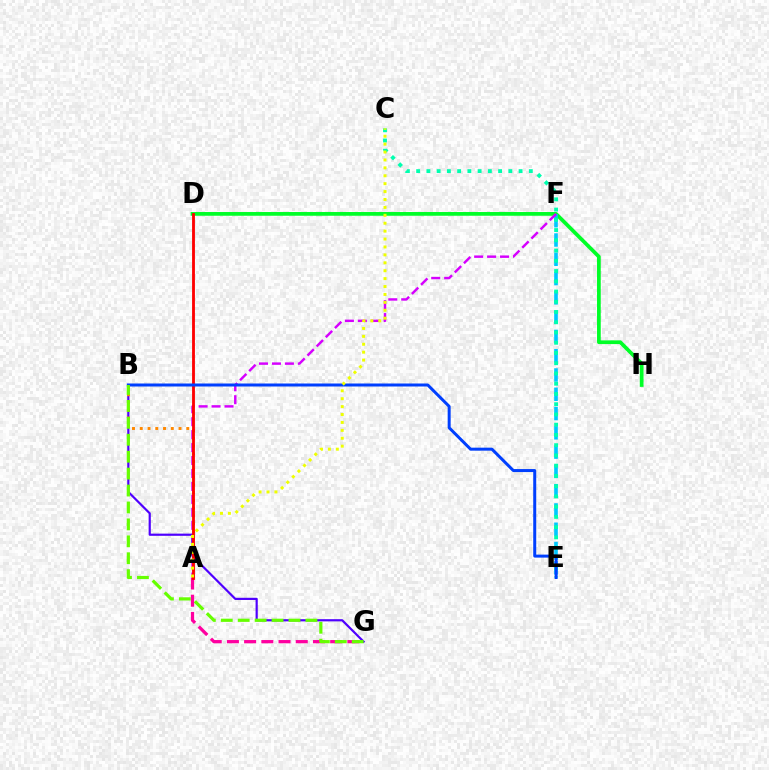{('D', 'H'): [{'color': '#00ff27', 'line_style': 'solid', 'thickness': 2.69}], ('E', 'F'): [{'color': '#00c7ff', 'line_style': 'dashed', 'thickness': 2.62}], ('A', 'F'): [{'color': '#d600ff', 'line_style': 'dashed', 'thickness': 1.76}], ('B', 'G'): [{'color': '#4f00ff', 'line_style': 'solid', 'thickness': 1.58}, {'color': '#66ff00', 'line_style': 'dashed', 'thickness': 2.3}], ('A', 'B'): [{'color': '#ff8800', 'line_style': 'dotted', 'thickness': 2.11}], ('C', 'E'): [{'color': '#00ffaf', 'line_style': 'dotted', 'thickness': 2.78}], ('A', 'G'): [{'color': '#ff00a0', 'line_style': 'dashed', 'thickness': 2.34}], ('A', 'D'): [{'color': '#ff0000', 'line_style': 'solid', 'thickness': 2.04}], ('B', 'E'): [{'color': '#003fff', 'line_style': 'solid', 'thickness': 2.16}], ('A', 'C'): [{'color': '#eeff00', 'line_style': 'dotted', 'thickness': 2.15}]}